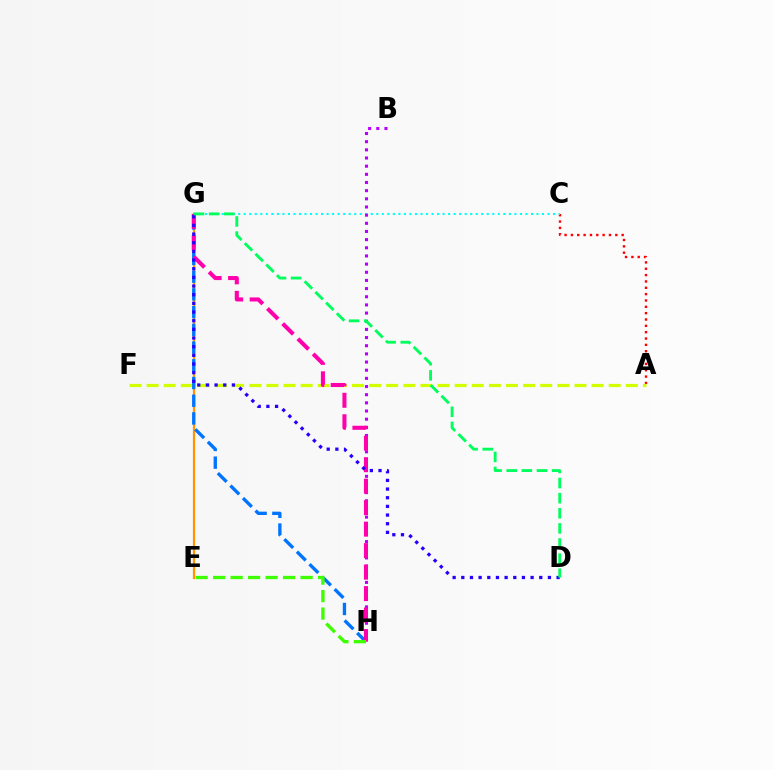{('A', 'C'): [{'color': '#ff0000', 'line_style': 'dotted', 'thickness': 1.72}], ('A', 'F'): [{'color': '#d1ff00', 'line_style': 'dashed', 'thickness': 2.33}], ('C', 'G'): [{'color': '#00fff6', 'line_style': 'dotted', 'thickness': 1.5}], ('E', 'G'): [{'color': '#ff9400', 'line_style': 'solid', 'thickness': 1.59}], ('B', 'H'): [{'color': '#b900ff', 'line_style': 'dotted', 'thickness': 2.22}], ('G', 'H'): [{'color': '#0074ff', 'line_style': 'dashed', 'thickness': 2.41}, {'color': '#ff00ac', 'line_style': 'dashed', 'thickness': 2.92}], ('D', 'G'): [{'color': '#2500ff', 'line_style': 'dotted', 'thickness': 2.35}, {'color': '#00ff5c', 'line_style': 'dashed', 'thickness': 2.05}], ('E', 'H'): [{'color': '#3dff00', 'line_style': 'dashed', 'thickness': 2.38}]}